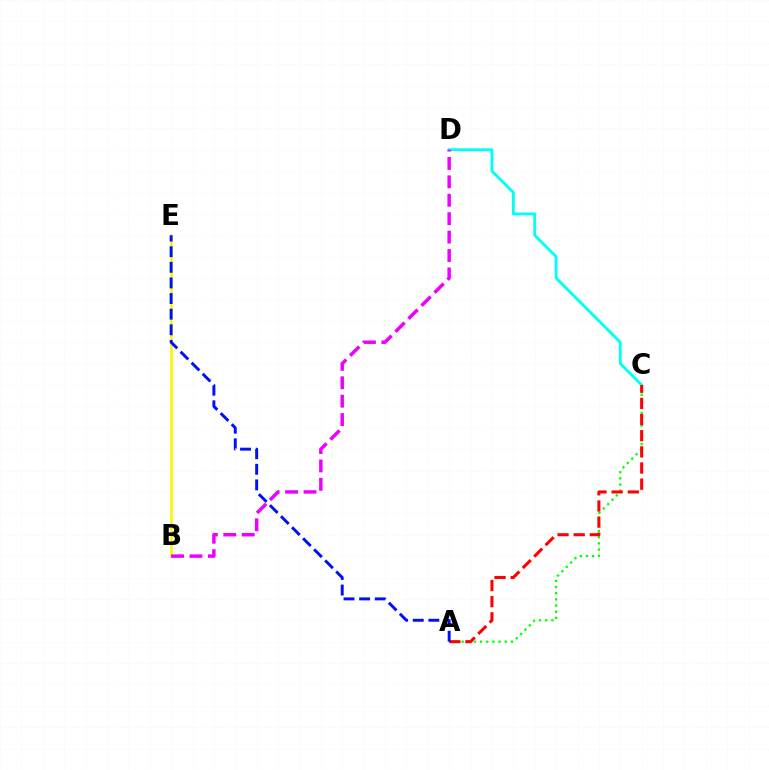{('A', 'C'): [{'color': '#08ff00', 'line_style': 'dotted', 'thickness': 1.67}, {'color': '#ff0000', 'line_style': 'dashed', 'thickness': 2.19}], ('C', 'D'): [{'color': '#00fff6', 'line_style': 'solid', 'thickness': 2.05}], ('B', 'E'): [{'color': '#fcf500', 'line_style': 'solid', 'thickness': 1.87}], ('A', 'E'): [{'color': '#0010ff', 'line_style': 'dashed', 'thickness': 2.12}], ('B', 'D'): [{'color': '#ee00ff', 'line_style': 'dashed', 'thickness': 2.5}]}